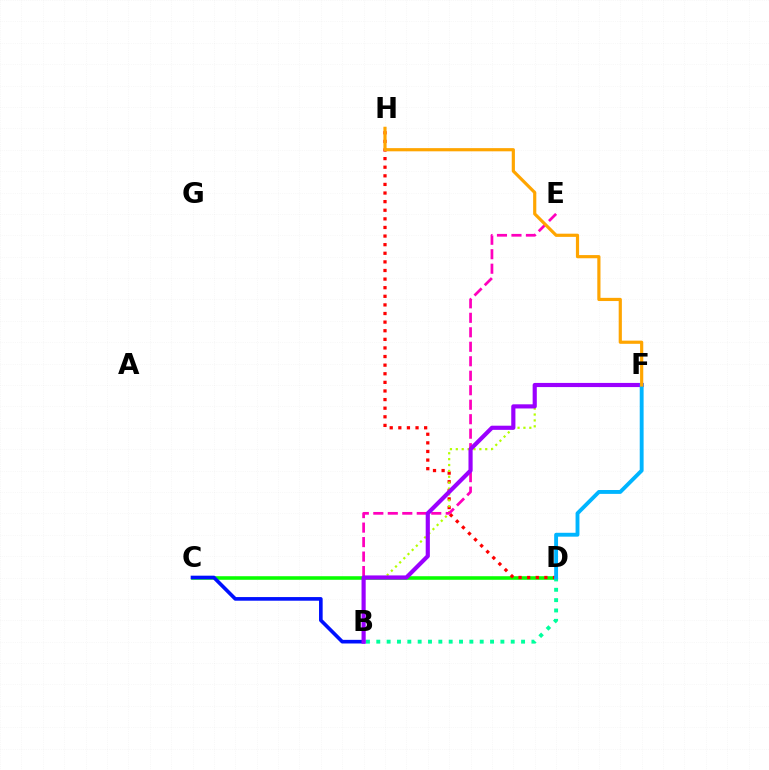{('C', 'D'): [{'color': '#08ff00', 'line_style': 'solid', 'thickness': 2.56}], ('D', 'H'): [{'color': '#ff0000', 'line_style': 'dotted', 'thickness': 2.34}], ('B', 'C'): [{'color': '#0010ff', 'line_style': 'solid', 'thickness': 2.62}], ('B', 'F'): [{'color': '#b3ff00', 'line_style': 'dotted', 'thickness': 1.6}, {'color': '#9b00ff', 'line_style': 'solid', 'thickness': 2.99}], ('B', 'E'): [{'color': '#ff00bd', 'line_style': 'dashed', 'thickness': 1.97}], ('B', 'D'): [{'color': '#00ff9d', 'line_style': 'dotted', 'thickness': 2.81}], ('D', 'F'): [{'color': '#00b5ff', 'line_style': 'solid', 'thickness': 2.79}], ('F', 'H'): [{'color': '#ffa500', 'line_style': 'solid', 'thickness': 2.29}]}